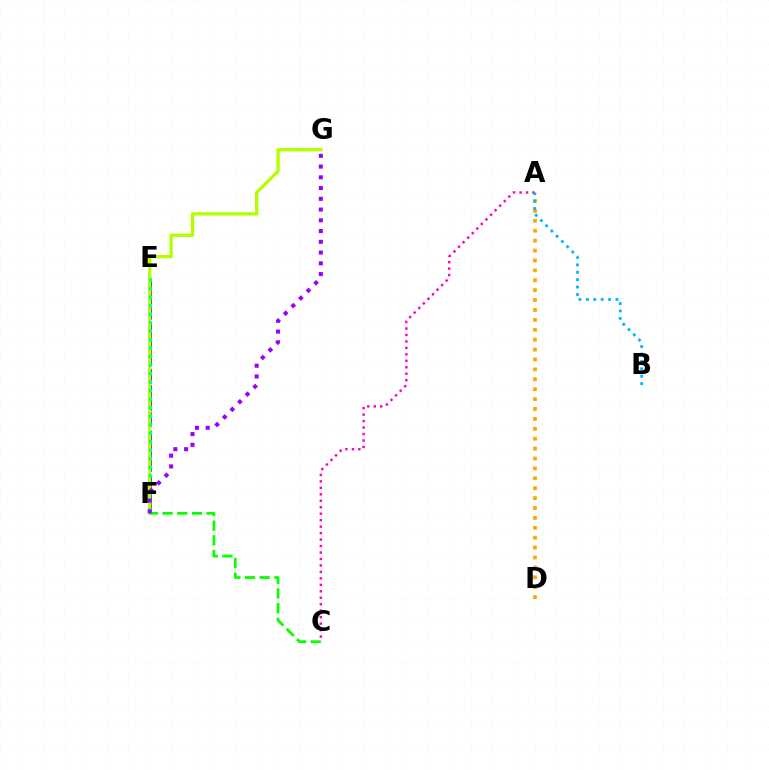{('E', 'F'): [{'color': '#ff0000', 'line_style': 'dashed', 'thickness': 2.92}, {'color': '#0010ff', 'line_style': 'dashed', 'thickness': 2.07}, {'color': '#00ff9d', 'line_style': 'dotted', 'thickness': 2.31}], ('F', 'G'): [{'color': '#b3ff00', 'line_style': 'solid', 'thickness': 2.41}, {'color': '#9b00ff', 'line_style': 'dotted', 'thickness': 2.92}], ('A', 'C'): [{'color': '#ff00bd', 'line_style': 'dotted', 'thickness': 1.76}], ('A', 'D'): [{'color': '#ffa500', 'line_style': 'dotted', 'thickness': 2.69}], ('A', 'B'): [{'color': '#00b5ff', 'line_style': 'dotted', 'thickness': 2.01}], ('C', 'F'): [{'color': '#08ff00', 'line_style': 'dashed', 'thickness': 1.99}]}